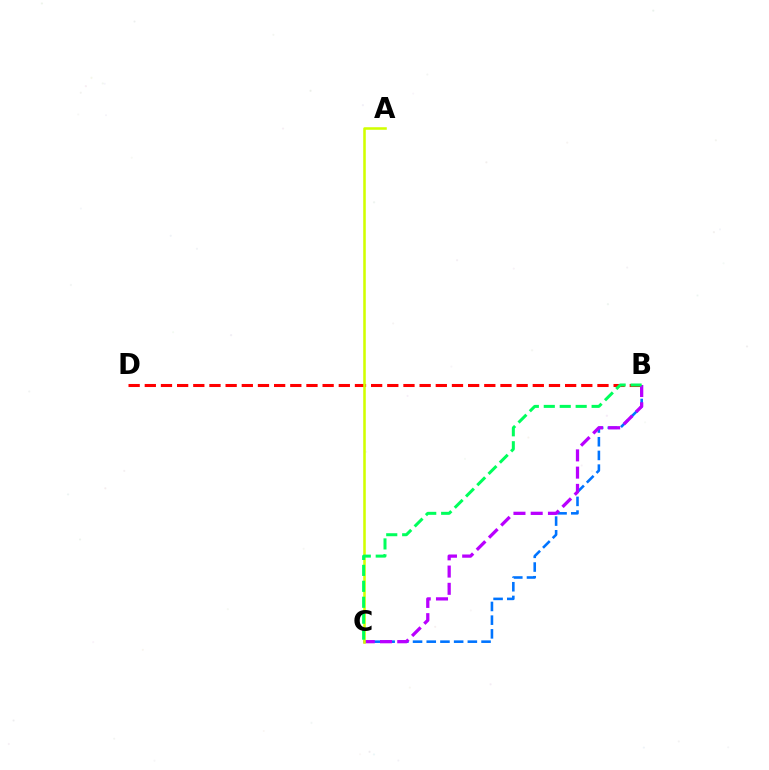{('B', 'C'): [{'color': '#0074ff', 'line_style': 'dashed', 'thickness': 1.86}, {'color': '#b900ff', 'line_style': 'dashed', 'thickness': 2.34}, {'color': '#00ff5c', 'line_style': 'dashed', 'thickness': 2.17}], ('B', 'D'): [{'color': '#ff0000', 'line_style': 'dashed', 'thickness': 2.2}], ('A', 'C'): [{'color': '#d1ff00', 'line_style': 'solid', 'thickness': 1.84}]}